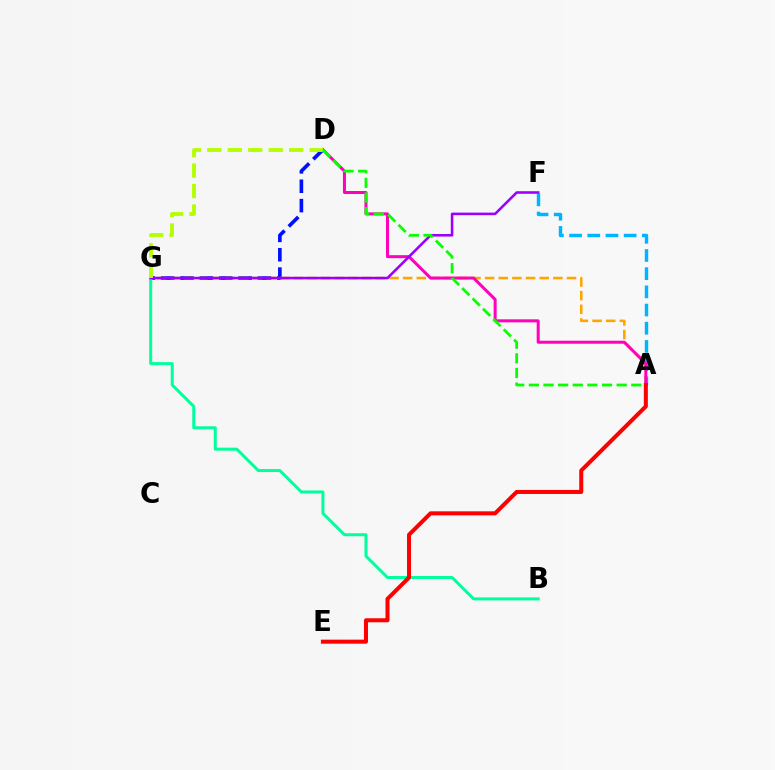{('D', 'G'): [{'color': '#0010ff', 'line_style': 'dashed', 'thickness': 2.63}, {'color': '#b3ff00', 'line_style': 'dashed', 'thickness': 2.78}], ('B', 'G'): [{'color': '#00ff9d', 'line_style': 'solid', 'thickness': 2.16}], ('A', 'F'): [{'color': '#00b5ff', 'line_style': 'dashed', 'thickness': 2.47}], ('A', 'G'): [{'color': '#ffa500', 'line_style': 'dashed', 'thickness': 1.86}], ('A', 'D'): [{'color': '#ff00bd', 'line_style': 'solid', 'thickness': 2.17}, {'color': '#08ff00', 'line_style': 'dashed', 'thickness': 1.99}], ('F', 'G'): [{'color': '#9b00ff', 'line_style': 'solid', 'thickness': 1.85}], ('A', 'E'): [{'color': '#ff0000', 'line_style': 'solid', 'thickness': 2.9}]}